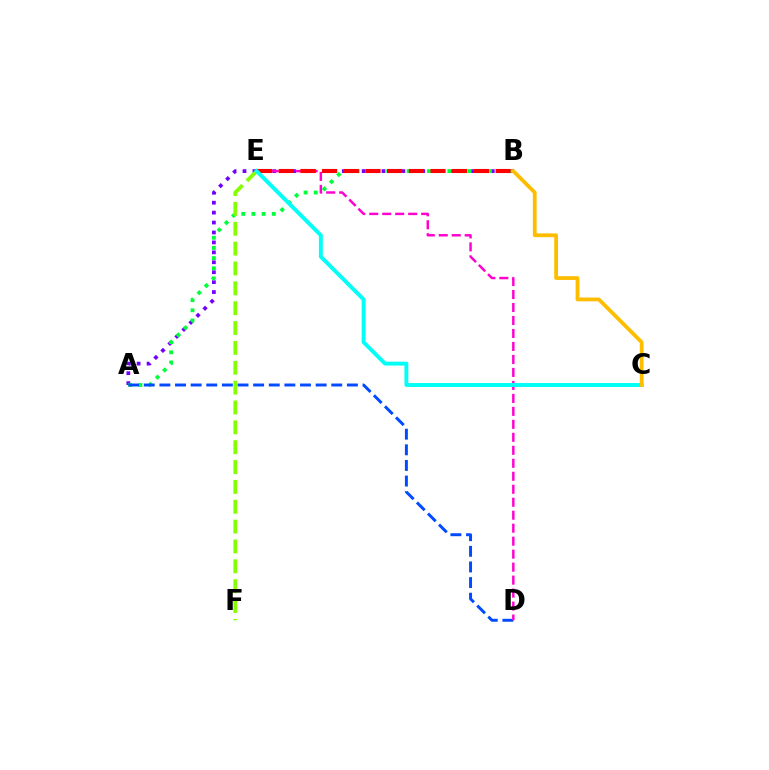{('A', 'B'): [{'color': '#7200ff', 'line_style': 'dotted', 'thickness': 2.7}, {'color': '#00ff39', 'line_style': 'dotted', 'thickness': 2.76}], ('A', 'D'): [{'color': '#004bff', 'line_style': 'dashed', 'thickness': 2.12}], ('D', 'E'): [{'color': '#ff00cf', 'line_style': 'dashed', 'thickness': 1.76}], ('E', 'F'): [{'color': '#84ff00', 'line_style': 'dashed', 'thickness': 2.7}], ('B', 'E'): [{'color': '#ff0000', 'line_style': 'dashed', 'thickness': 2.95}], ('C', 'E'): [{'color': '#00fff6', 'line_style': 'solid', 'thickness': 2.81}], ('B', 'C'): [{'color': '#ffbd00', 'line_style': 'solid', 'thickness': 2.73}]}